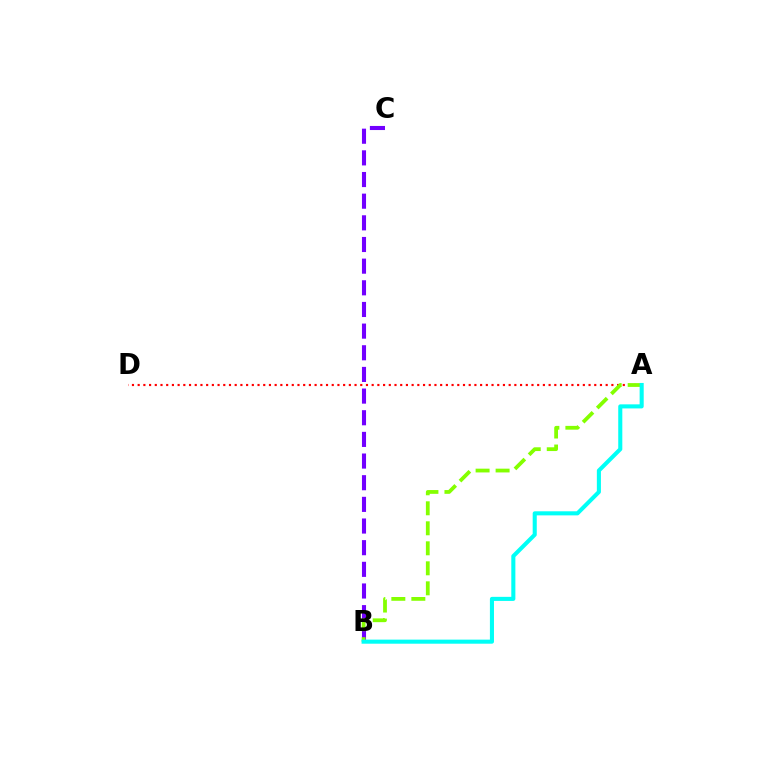{('B', 'C'): [{'color': '#7200ff', 'line_style': 'dashed', 'thickness': 2.94}], ('A', 'D'): [{'color': '#ff0000', 'line_style': 'dotted', 'thickness': 1.55}], ('A', 'B'): [{'color': '#84ff00', 'line_style': 'dashed', 'thickness': 2.72}, {'color': '#00fff6', 'line_style': 'solid', 'thickness': 2.93}]}